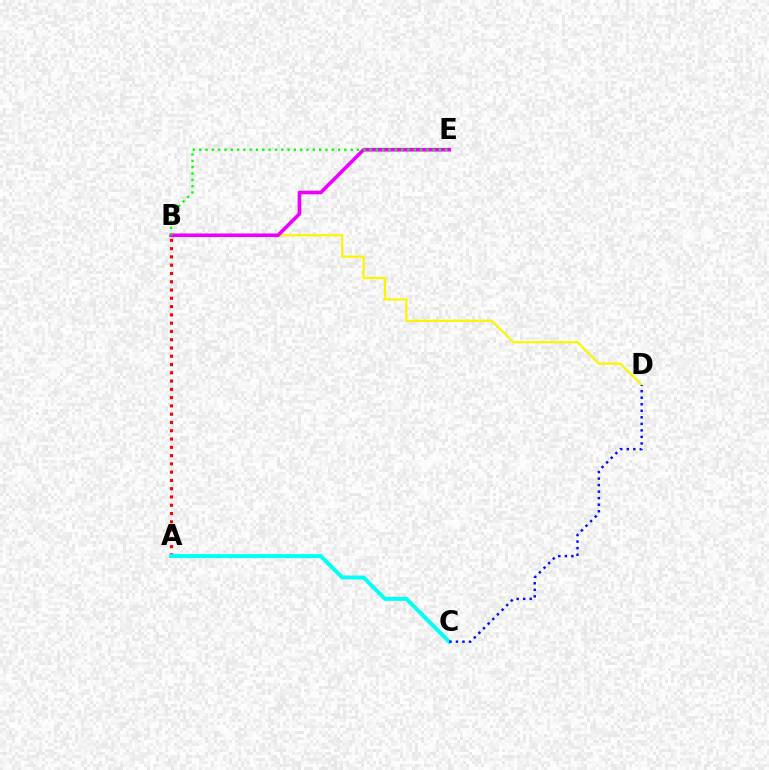{('A', 'B'): [{'color': '#ff0000', 'line_style': 'dotted', 'thickness': 2.25}], ('B', 'D'): [{'color': '#fcf500', 'line_style': 'solid', 'thickness': 1.6}], ('B', 'E'): [{'color': '#ee00ff', 'line_style': 'solid', 'thickness': 2.61}, {'color': '#08ff00', 'line_style': 'dotted', 'thickness': 1.71}], ('A', 'C'): [{'color': '#00fff6', 'line_style': 'solid', 'thickness': 2.85}], ('C', 'D'): [{'color': '#0010ff', 'line_style': 'dotted', 'thickness': 1.78}]}